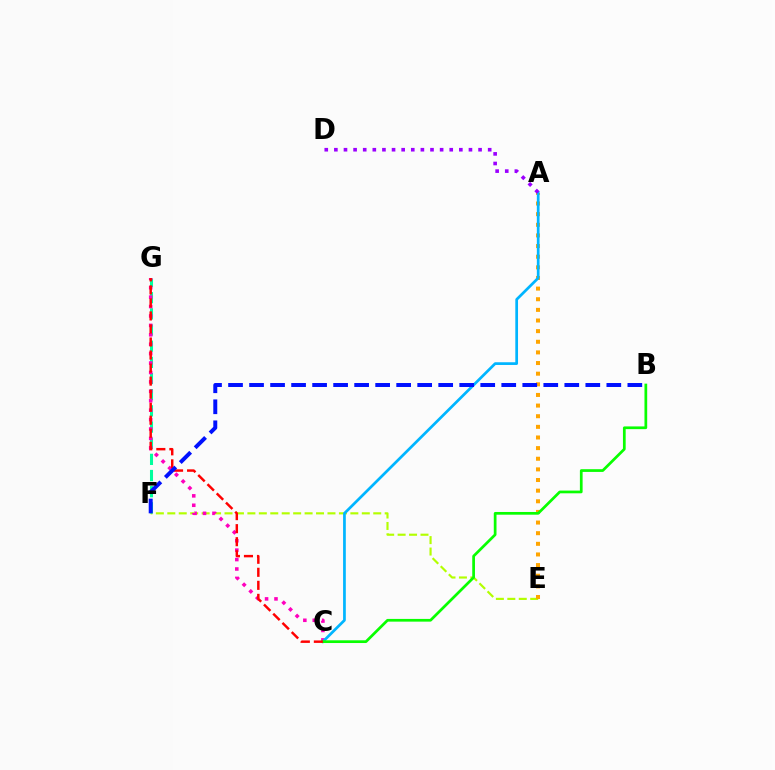{('E', 'F'): [{'color': '#b3ff00', 'line_style': 'dashed', 'thickness': 1.55}], ('F', 'G'): [{'color': '#00ff9d', 'line_style': 'dashed', 'thickness': 2.2}], ('C', 'G'): [{'color': '#ff00bd', 'line_style': 'dotted', 'thickness': 2.56}, {'color': '#ff0000', 'line_style': 'dashed', 'thickness': 1.77}], ('A', 'E'): [{'color': '#ffa500', 'line_style': 'dotted', 'thickness': 2.89}], ('A', 'C'): [{'color': '#00b5ff', 'line_style': 'solid', 'thickness': 1.96}], ('B', 'C'): [{'color': '#08ff00', 'line_style': 'solid', 'thickness': 1.96}], ('A', 'D'): [{'color': '#9b00ff', 'line_style': 'dotted', 'thickness': 2.61}], ('B', 'F'): [{'color': '#0010ff', 'line_style': 'dashed', 'thickness': 2.85}]}